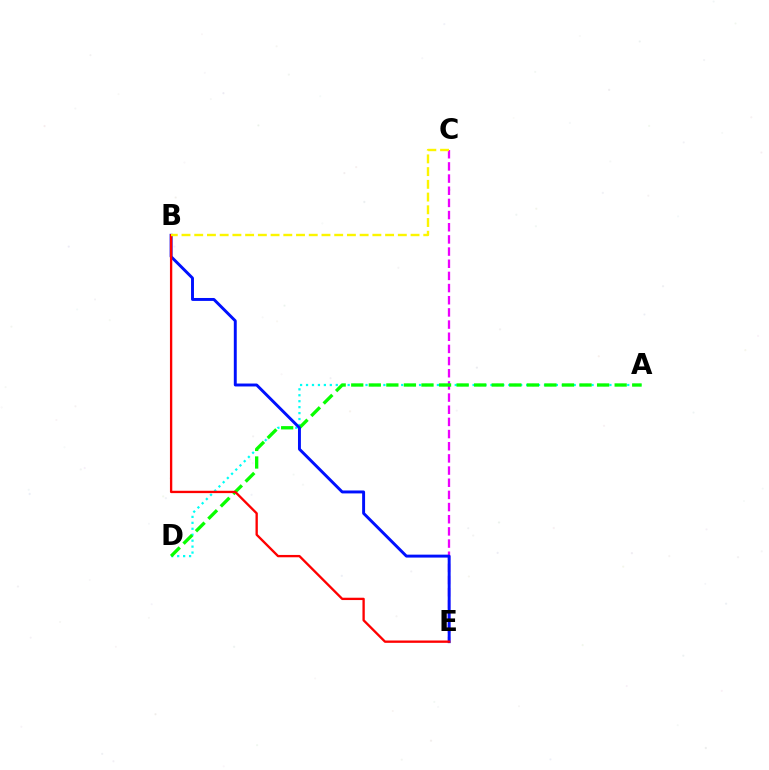{('C', 'E'): [{'color': '#ee00ff', 'line_style': 'dashed', 'thickness': 1.65}], ('A', 'D'): [{'color': '#00fff6', 'line_style': 'dotted', 'thickness': 1.62}, {'color': '#08ff00', 'line_style': 'dashed', 'thickness': 2.39}], ('B', 'E'): [{'color': '#0010ff', 'line_style': 'solid', 'thickness': 2.11}, {'color': '#ff0000', 'line_style': 'solid', 'thickness': 1.68}], ('B', 'C'): [{'color': '#fcf500', 'line_style': 'dashed', 'thickness': 1.73}]}